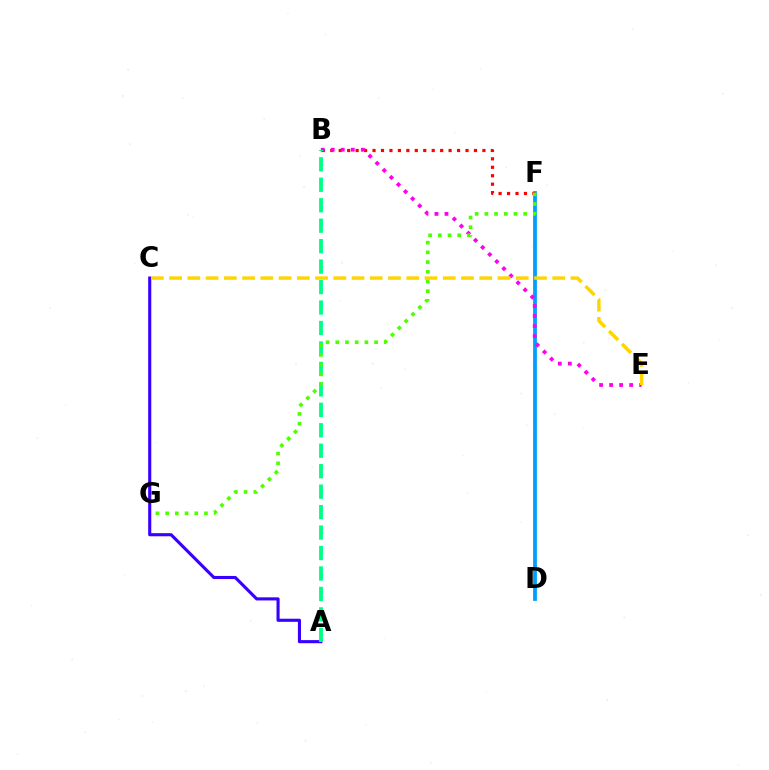{('D', 'F'): [{'color': '#009eff', 'line_style': 'solid', 'thickness': 2.72}], ('A', 'C'): [{'color': '#3700ff', 'line_style': 'solid', 'thickness': 2.24}], ('B', 'F'): [{'color': '#ff0000', 'line_style': 'dotted', 'thickness': 2.3}], ('B', 'E'): [{'color': '#ff00ed', 'line_style': 'dotted', 'thickness': 2.72}], ('A', 'B'): [{'color': '#00ff86', 'line_style': 'dashed', 'thickness': 2.78}], ('C', 'E'): [{'color': '#ffd500', 'line_style': 'dashed', 'thickness': 2.48}], ('F', 'G'): [{'color': '#4fff00', 'line_style': 'dotted', 'thickness': 2.64}]}